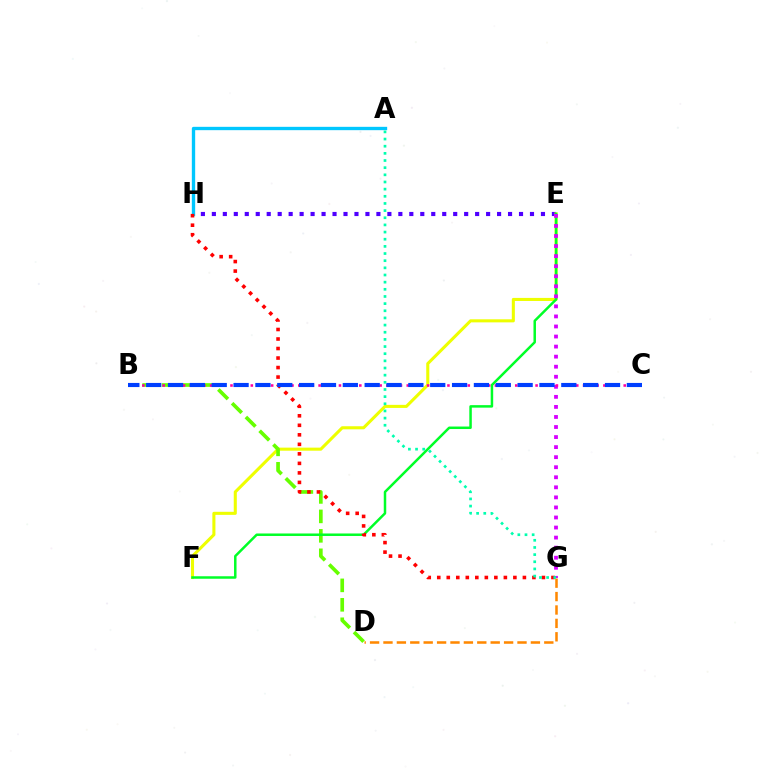{('E', 'H'): [{'color': '#4f00ff', 'line_style': 'dotted', 'thickness': 2.98}], ('E', 'F'): [{'color': '#eeff00', 'line_style': 'solid', 'thickness': 2.21}, {'color': '#00ff27', 'line_style': 'solid', 'thickness': 1.8}], ('B', 'D'): [{'color': '#66ff00', 'line_style': 'dashed', 'thickness': 2.64}], ('A', 'H'): [{'color': '#00c7ff', 'line_style': 'solid', 'thickness': 2.41}], ('D', 'G'): [{'color': '#ff8800', 'line_style': 'dashed', 'thickness': 1.82}], ('E', 'G'): [{'color': '#d600ff', 'line_style': 'dotted', 'thickness': 2.73}], ('G', 'H'): [{'color': '#ff0000', 'line_style': 'dotted', 'thickness': 2.59}], ('B', 'C'): [{'color': '#ff00a0', 'line_style': 'dotted', 'thickness': 1.84}, {'color': '#003fff', 'line_style': 'dashed', 'thickness': 2.97}], ('A', 'G'): [{'color': '#00ffaf', 'line_style': 'dotted', 'thickness': 1.94}]}